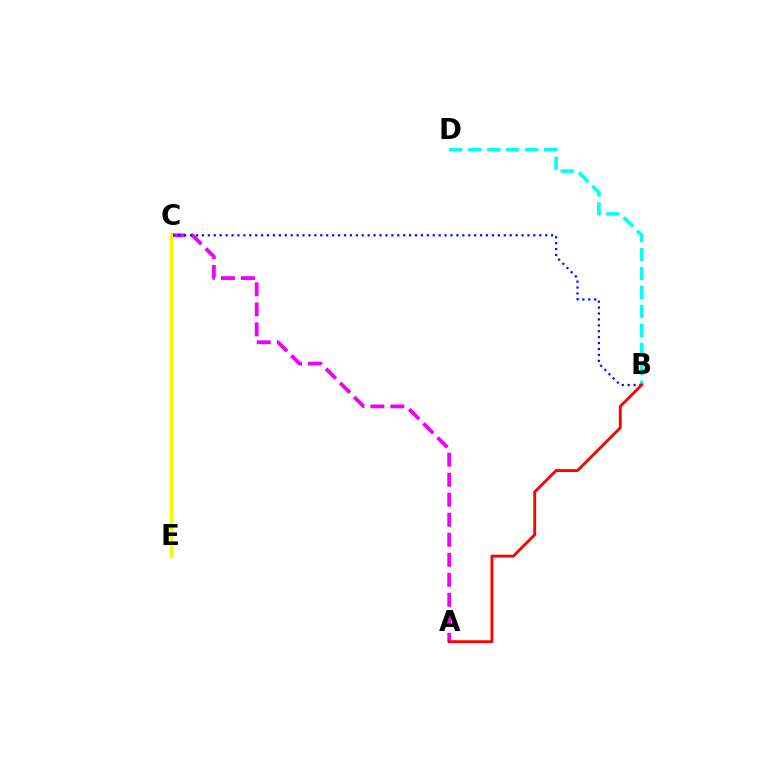{('A', 'C'): [{'color': '#ee00ff', 'line_style': 'dashed', 'thickness': 2.72}], ('B', 'D'): [{'color': '#00fff6', 'line_style': 'dashed', 'thickness': 2.58}], ('B', 'C'): [{'color': '#0010ff', 'line_style': 'dotted', 'thickness': 1.61}], ('C', 'E'): [{'color': '#08ff00', 'line_style': 'dashed', 'thickness': 2.13}, {'color': '#fcf500', 'line_style': 'solid', 'thickness': 2.31}], ('A', 'B'): [{'color': '#ff0000', 'line_style': 'solid', 'thickness': 2.05}]}